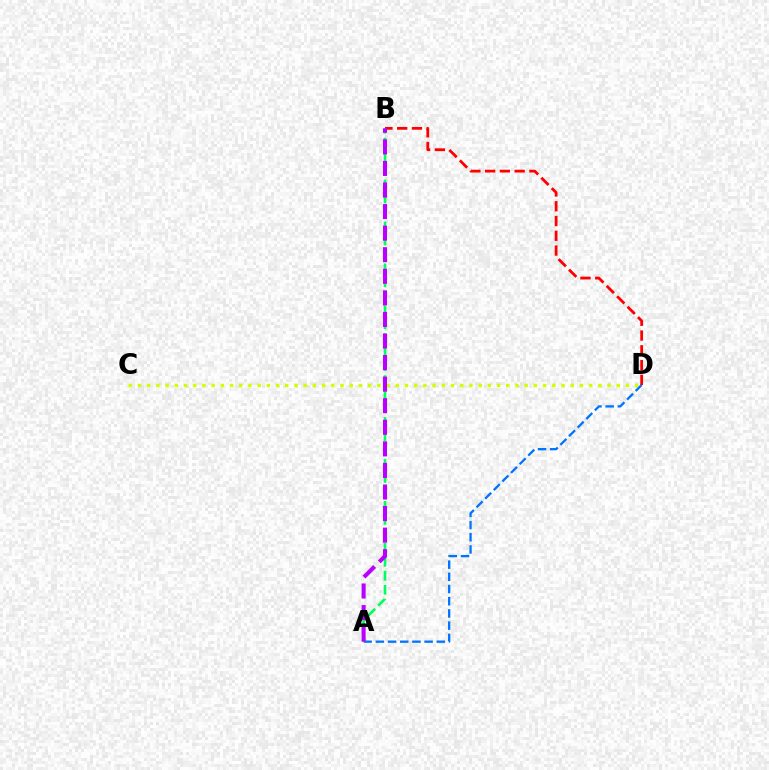{('C', 'D'): [{'color': '#d1ff00', 'line_style': 'dotted', 'thickness': 2.5}], ('A', 'D'): [{'color': '#0074ff', 'line_style': 'dashed', 'thickness': 1.66}], ('B', 'D'): [{'color': '#ff0000', 'line_style': 'dashed', 'thickness': 2.01}], ('A', 'B'): [{'color': '#00ff5c', 'line_style': 'dashed', 'thickness': 1.9}, {'color': '#b900ff', 'line_style': 'dashed', 'thickness': 2.93}]}